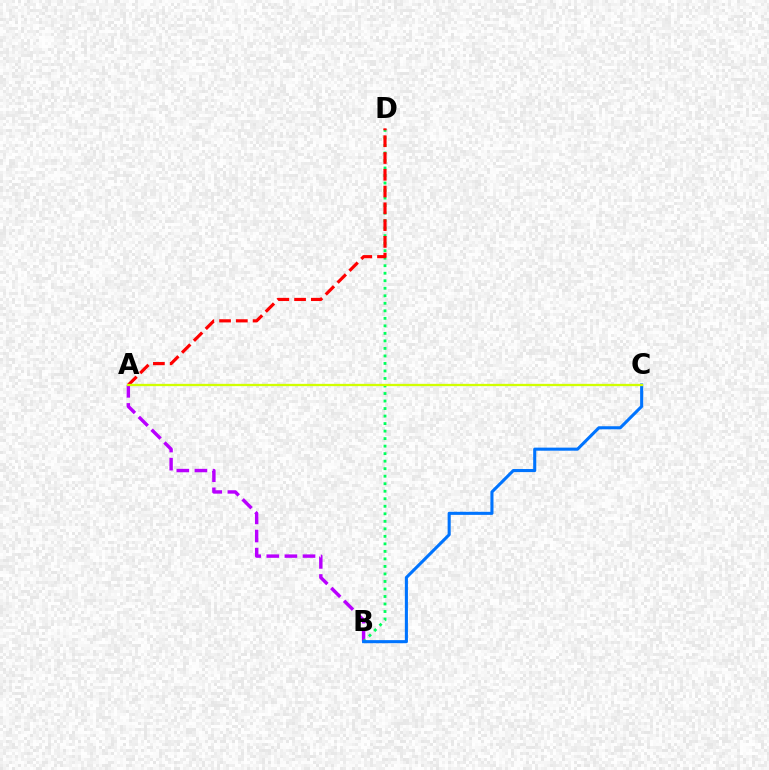{('A', 'B'): [{'color': '#b900ff', 'line_style': 'dashed', 'thickness': 2.46}], ('B', 'D'): [{'color': '#00ff5c', 'line_style': 'dotted', 'thickness': 2.04}], ('B', 'C'): [{'color': '#0074ff', 'line_style': 'solid', 'thickness': 2.21}], ('A', 'D'): [{'color': '#ff0000', 'line_style': 'dashed', 'thickness': 2.28}], ('A', 'C'): [{'color': '#d1ff00', 'line_style': 'solid', 'thickness': 1.66}]}